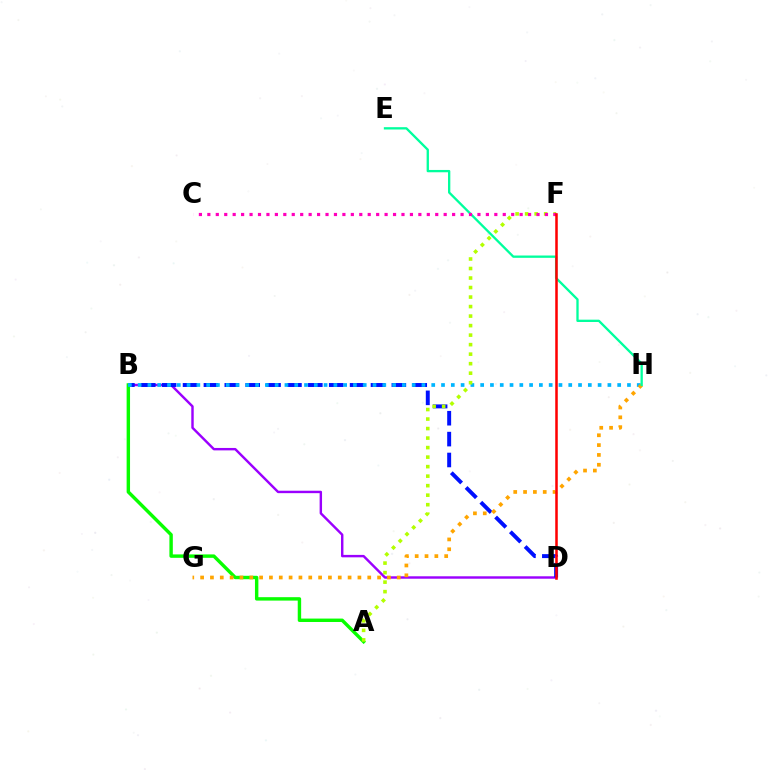{('B', 'D'): [{'color': '#9b00ff', 'line_style': 'solid', 'thickness': 1.75}, {'color': '#0010ff', 'line_style': 'dashed', 'thickness': 2.84}], ('A', 'B'): [{'color': '#08ff00', 'line_style': 'solid', 'thickness': 2.46}], ('B', 'H'): [{'color': '#00b5ff', 'line_style': 'dotted', 'thickness': 2.66}], ('A', 'F'): [{'color': '#b3ff00', 'line_style': 'dotted', 'thickness': 2.59}], ('G', 'H'): [{'color': '#ffa500', 'line_style': 'dotted', 'thickness': 2.67}], ('E', 'H'): [{'color': '#00ff9d', 'line_style': 'solid', 'thickness': 1.67}], ('C', 'F'): [{'color': '#ff00bd', 'line_style': 'dotted', 'thickness': 2.29}], ('D', 'F'): [{'color': '#ff0000', 'line_style': 'solid', 'thickness': 1.82}]}